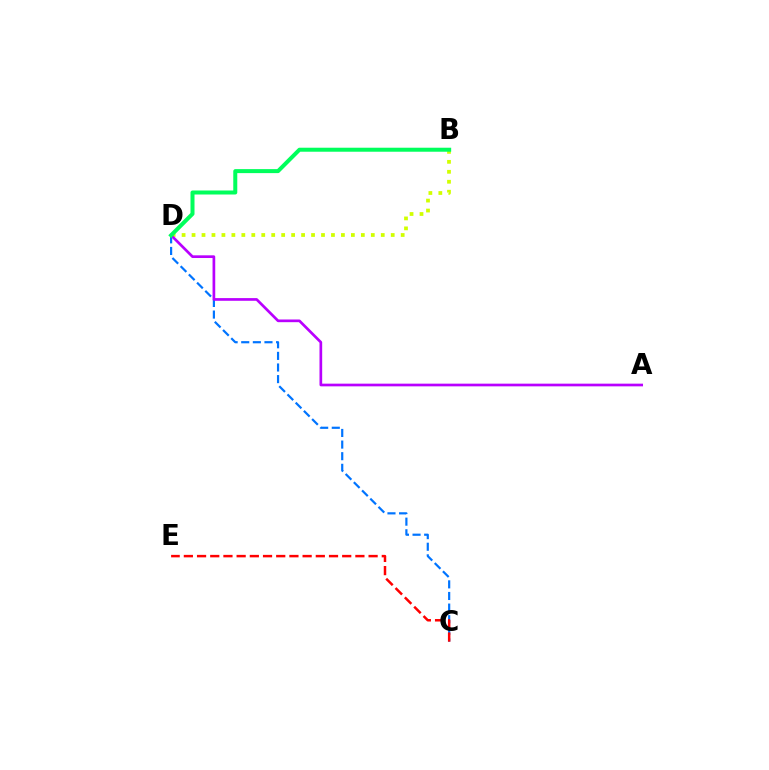{('C', 'D'): [{'color': '#0074ff', 'line_style': 'dashed', 'thickness': 1.58}], ('B', 'D'): [{'color': '#d1ff00', 'line_style': 'dotted', 'thickness': 2.71}, {'color': '#00ff5c', 'line_style': 'solid', 'thickness': 2.88}], ('C', 'E'): [{'color': '#ff0000', 'line_style': 'dashed', 'thickness': 1.79}], ('A', 'D'): [{'color': '#b900ff', 'line_style': 'solid', 'thickness': 1.94}]}